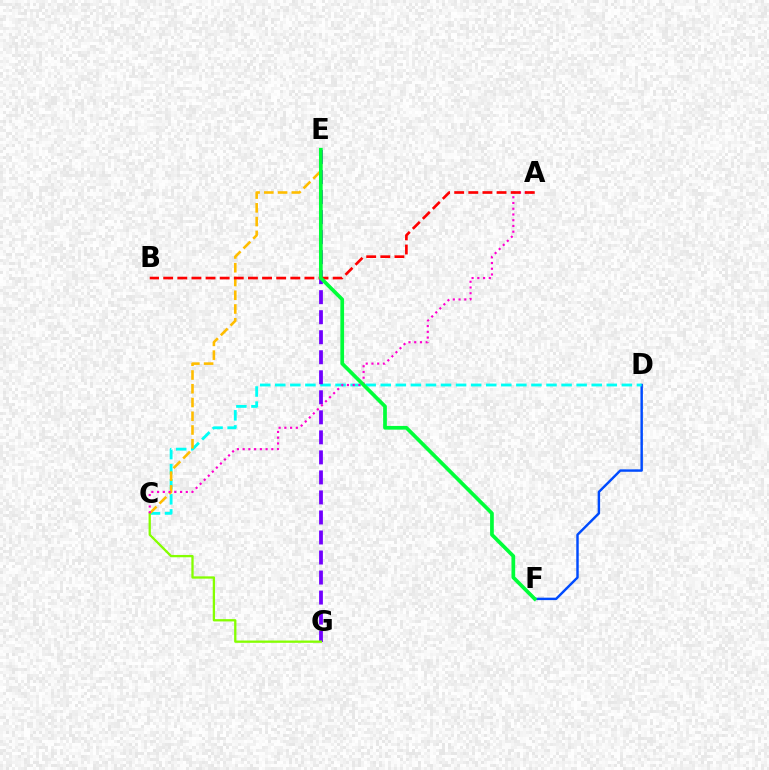{('D', 'F'): [{'color': '#004bff', 'line_style': 'solid', 'thickness': 1.76}], ('C', 'D'): [{'color': '#00fff6', 'line_style': 'dashed', 'thickness': 2.05}], ('C', 'E'): [{'color': '#ffbd00', 'line_style': 'dashed', 'thickness': 1.87}], ('E', 'G'): [{'color': '#7200ff', 'line_style': 'dashed', 'thickness': 2.72}], ('C', 'G'): [{'color': '#84ff00', 'line_style': 'solid', 'thickness': 1.65}], ('A', 'C'): [{'color': '#ff00cf', 'line_style': 'dotted', 'thickness': 1.56}], ('A', 'B'): [{'color': '#ff0000', 'line_style': 'dashed', 'thickness': 1.92}], ('E', 'F'): [{'color': '#00ff39', 'line_style': 'solid', 'thickness': 2.67}]}